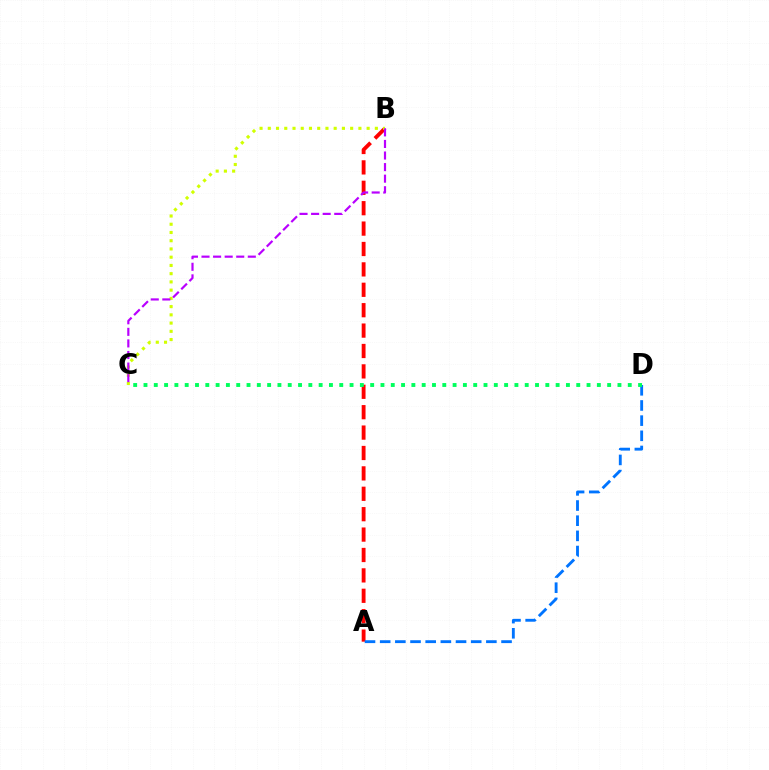{('A', 'B'): [{'color': '#ff0000', 'line_style': 'dashed', 'thickness': 2.77}], ('A', 'D'): [{'color': '#0074ff', 'line_style': 'dashed', 'thickness': 2.06}], ('B', 'C'): [{'color': '#d1ff00', 'line_style': 'dotted', 'thickness': 2.24}, {'color': '#b900ff', 'line_style': 'dashed', 'thickness': 1.57}], ('C', 'D'): [{'color': '#00ff5c', 'line_style': 'dotted', 'thickness': 2.8}]}